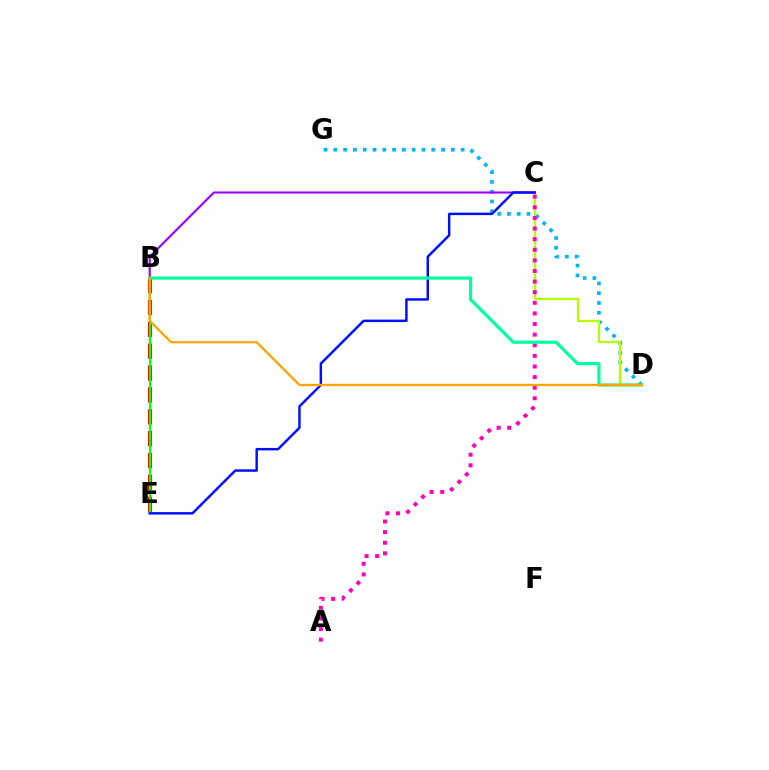{('D', 'G'): [{'color': '#00b5ff', 'line_style': 'dotted', 'thickness': 2.66}], ('B', 'E'): [{'color': '#ff0000', 'line_style': 'dashed', 'thickness': 2.97}, {'color': '#08ff00', 'line_style': 'solid', 'thickness': 1.58}], ('C', 'D'): [{'color': '#b3ff00', 'line_style': 'solid', 'thickness': 1.67}], ('B', 'C'): [{'color': '#9b00ff', 'line_style': 'solid', 'thickness': 1.51}], ('A', 'C'): [{'color': '#ff00bd', 'line_style': 'dotted', 'thickness': 2.88}], ('C', 'E'): [{'color': '#0010ff', 'line_style': 'solid', 'thickness': 1.78}], ('B', 'D'): [{'color': '#00ff9d', 'line_style': 'solid', 'thickness': 2.28}, {'color': '#ffa500', 'line_style': 'solid', 'thickness': 1.65}]}